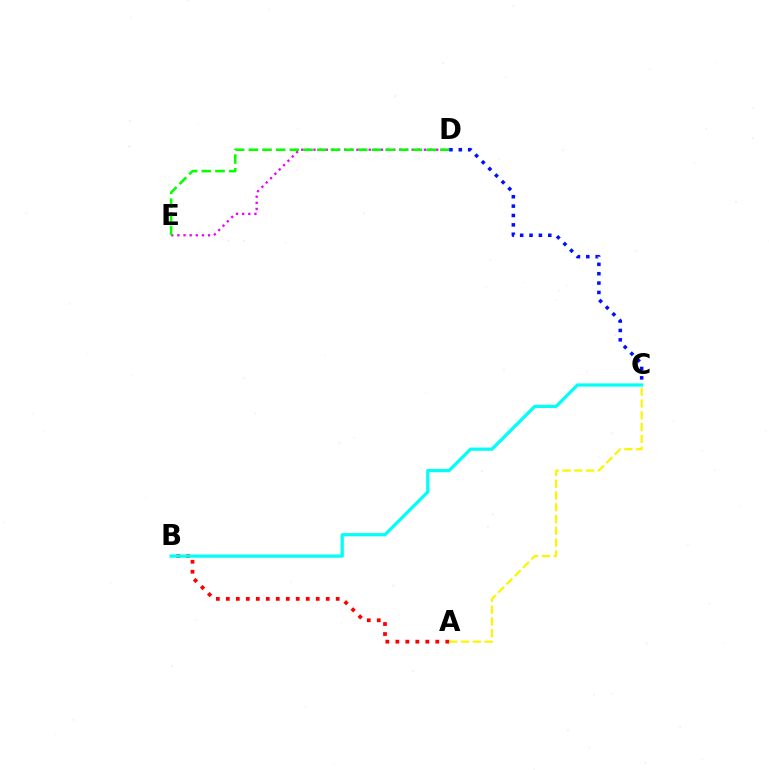{('D', 'E'): [{'color': '#ee00ff', 'line_style': 'dotted', 'thickness': 1.67}, {'color': '#08ff00', 'line_style': 'dashed', 'thickness': 1.86}], ('C', 'D'): [{'color': '#0010ff', 'line_style': 'dotted', 'thickness': 2.55}], ('A', 'B'): [{'color': '#ff0000', 'line_style': 'dotted', 'thickness': 2.71}], ('B', 'C'): [{'color': '#00fff6', 'line_style': 'solid', 'thickness': 2.33}], ('A', 'C'): [{'color': '#fcf500', 'line_style': 'dashed', 'thickness': 1.6}]}